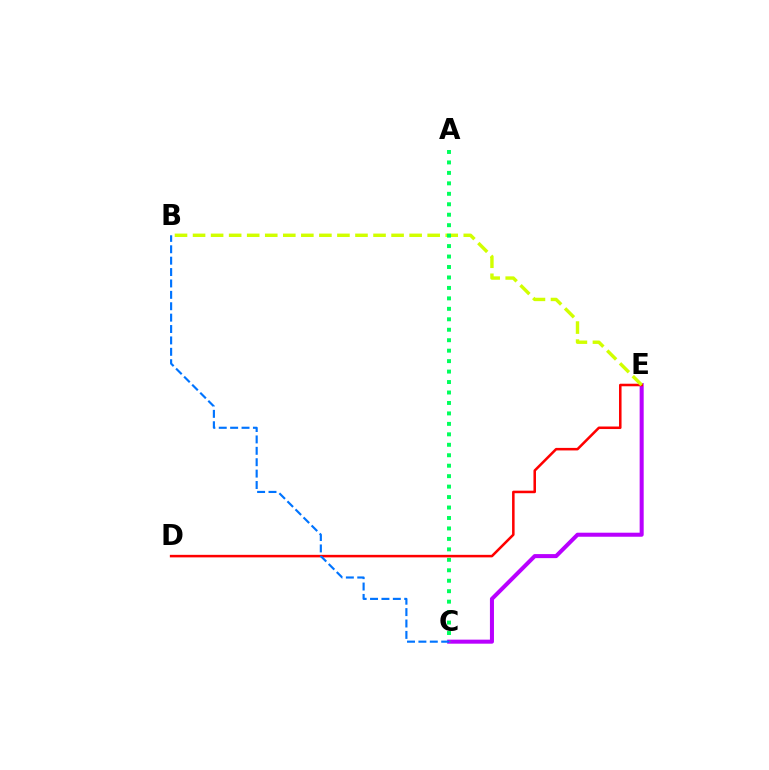{('C', 'E'): [{'color': '#b900ff', 'line_style': 'solid', 'thickness': 2.91}], ('D', 'E'): [{'color': '#ff0000', 'line_style': 'solid', 'thickness': 1.83}], ('B', 'E'): [{'color': '#d1ff00', 'line_style': 'dashed', 'thickness': 2.45}], ('A', 'C'): [{'color': '#00ff5c', 'line_style': 'dotted', 'thickness': 2.84}], ('B', 'C'): [{'color': '#0074ff', 'line_style': 'dashed', 'thickness': 1.55}]}